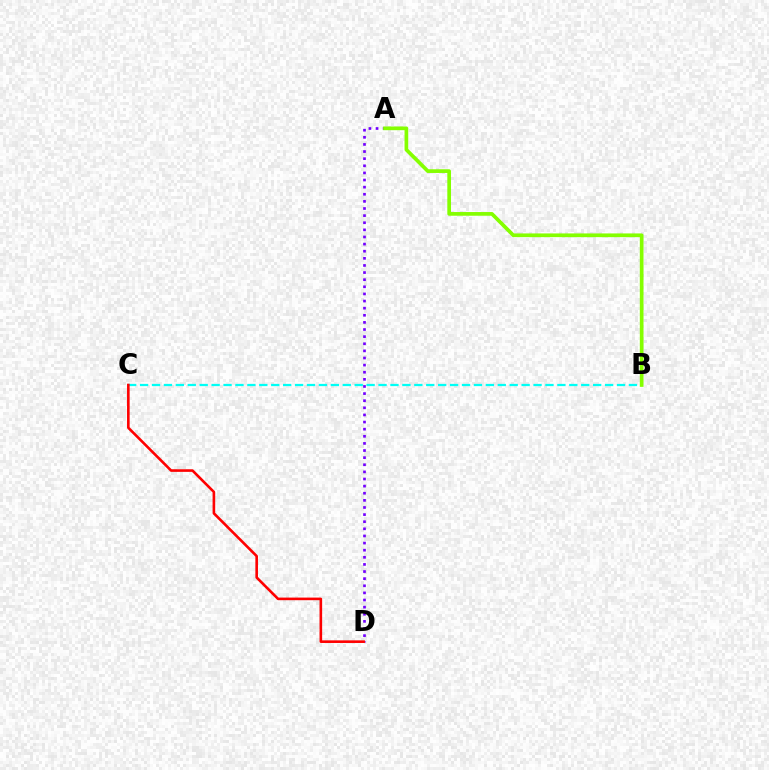{('A', 'D'): [{'color': '#7200ff', 'line_style': 'dotted', 'thickness': 1.93}], ('B', 'C'): [{'color': '#00fff6', 'line_style': 'dashed', 'thickness': 1.62}], ('A', 'B'): [{'color': '#84ff00', 'line_style': 'solid', 'thickness': 2.66}], ('C', 'D'): [{'color': '#ff0000', 'line_style': 'solid', 'thickness': 1.88}]}